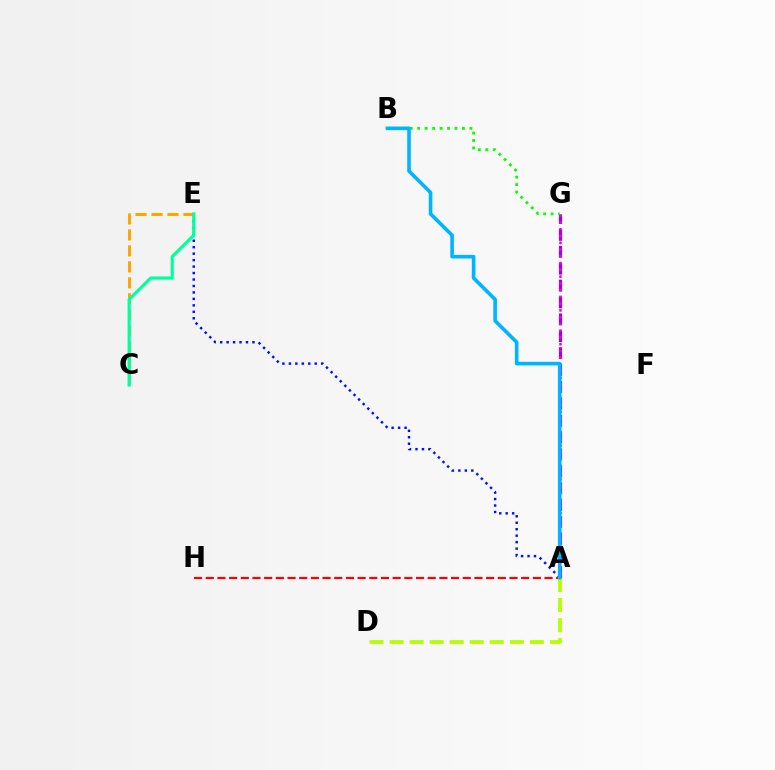{('A', 'G'): [{'color': '#9b00ff', 'line_style': 'dashed', 'thickness': 2.29}, {'color': '#ff00bd', 'line_style': 'dotted', 'thickness': 1.84}], ('A', 'D'): [{'color': '#b3ff00', 'line_style': 'dashed', 'thickness': 2.72}], ('A', 'E'): [{'color': '#0010ff', 'line_style': 'dotted', 'thickness': 1.76}], ('B', 'G'): [{'color': '#08ff00', 'line_style': 'dotted', 'thickness': 2.02}], ('A', 'H'): [{'color': '#ff0000', 'line_style': 'dashed', 'thickness': 1.59}], ('C', 'E'): [{'color': '#ffa500', 'line_style': 'dashed', 'thickness': 2.17}, {'color': '#00ff9d', 'line_style': 'solid', 'thickness': 2.29}], ('A', 'B'): [{'color': '#00b5ff', 'line_style': 'solid', 'thickness': 2.61}]}